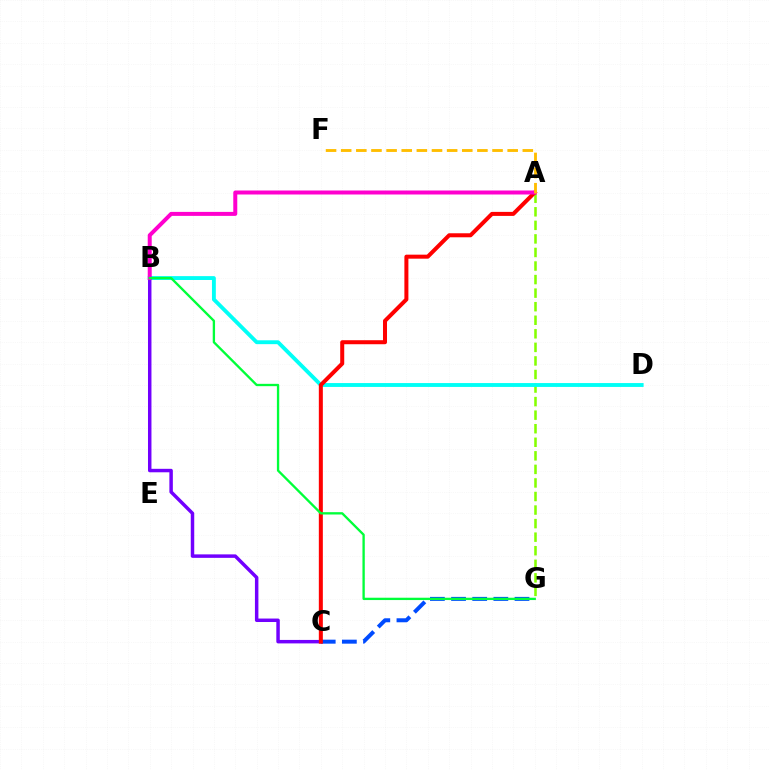{('A', 'G'): [{'color': '#84ff00', 'line_style': 'dashed', 'thickness': 1.84}], ('B', 'D'): [{'color': '#00fff6', 'line_style': 'solid', 'thickness': 2.78}], ('B', 'C'): [{'color': '#7200ff', 'line_style': 'solid', 'thickness': 2.5}], ('C', 'G'): [{'color': '#004bff', 'line_style': 'dashed', 'thickness': 2.87}], ('A', 'C'): [{'color': '#ff0000', 'line_style': 'solid', 'thickness': 2.89}], ('A', 'B'): [{'color': '#ff00cf', 'line_style': 'solid', 'thickness': 2.87}], ('B', 'G'): [{'color': '#00ff39', 'line_style': 'solid', 'thickness': 1.68}], ('A', 'F'): [{'color': '#ffbd00', 'line_style': 'dashed', 'thickness': 2.06}]}